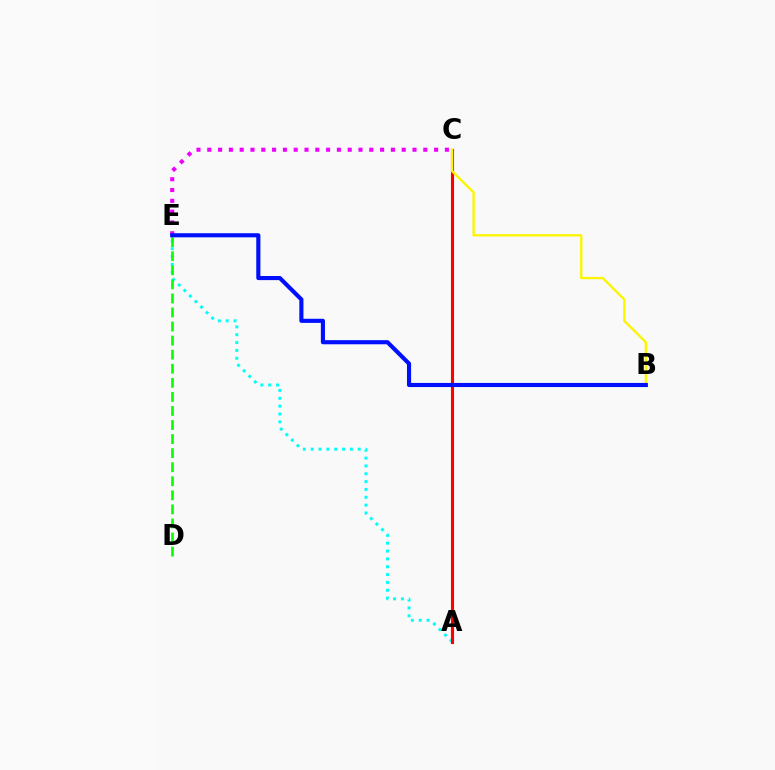{('A', 'E'): [{'color': '#00fff6', 'line_style': 'dotted', 'thickness': 2.13}], ('A', 'C'): [{'color': '#ff0000', 'line_style': 'solid', 'thickness': 2.24}], ('C', 'E'): [{'color': '#ee00ff', 'line_style': 'dotted', 'thickness': 2.93}], ('D', 'E'): [{'color': '#08ff00', 'line_style': 'dashed', 'thickness': 1.91}], ('B', 'C'): [{'color': '#fcf500', 'line_style': 'solid', 'thickness': 1.69}], ('B', 'E'): [{'color': '#0010ff', 'line_style': 'solid', 'thickness': 2.97}]}